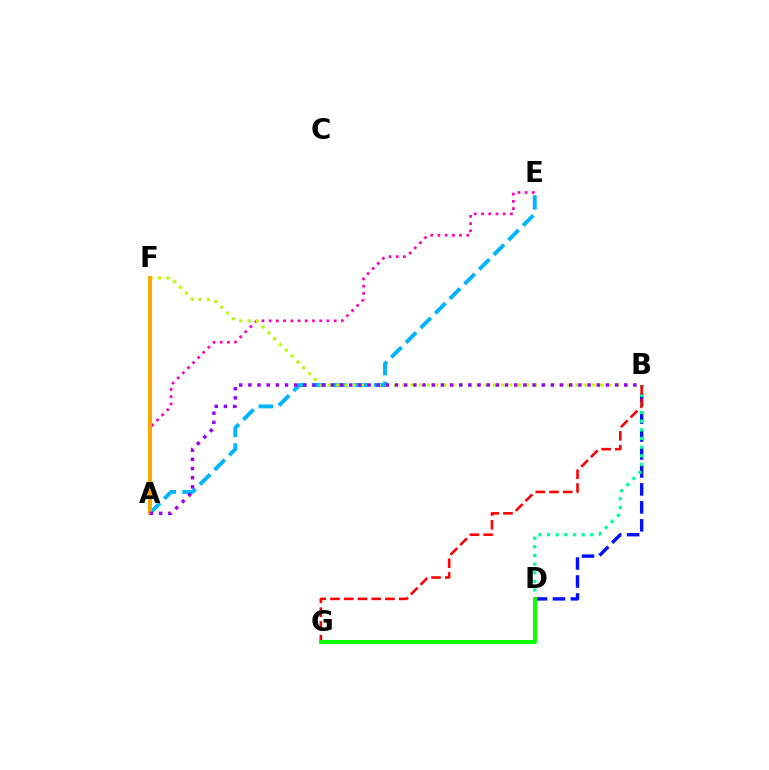{('B', 'D'): [{'color': '#0010ff', 'line_style': 'dashed', 'thickness': 2.44}, {'color': '#00ff9d', 'line_style': 'dotted', 'thickness': 2.35}], ('A', 'E'): [{'color': '#00b5ff', 'line_style': 'dashed', 'thickness': 2.81}, {'color': '#ff00bd', 'line_style': 'dotted', 'thickness': 1.96}], ('B', 'F'): [{'color': '#b3ff00', 'line_style': 'dotted', 'thickness': 2.24}], ('A', 'F'): [{'color': '#ffa500', 'line_style': 'solid', 'thickness': 2.84}], ('B', 'G'): [{'color': '#ff0000', 'line_style': 'dashed', 'thickness': 1.87}], ('D', 'G'): [{'color': '#08ff00', 'line_style': 'solid', 'thickness': 2.86}], ('A', 'B'): [{'color': '#9b00ff', 'line_style': 'dotted', 'thickness': 2.49}]}